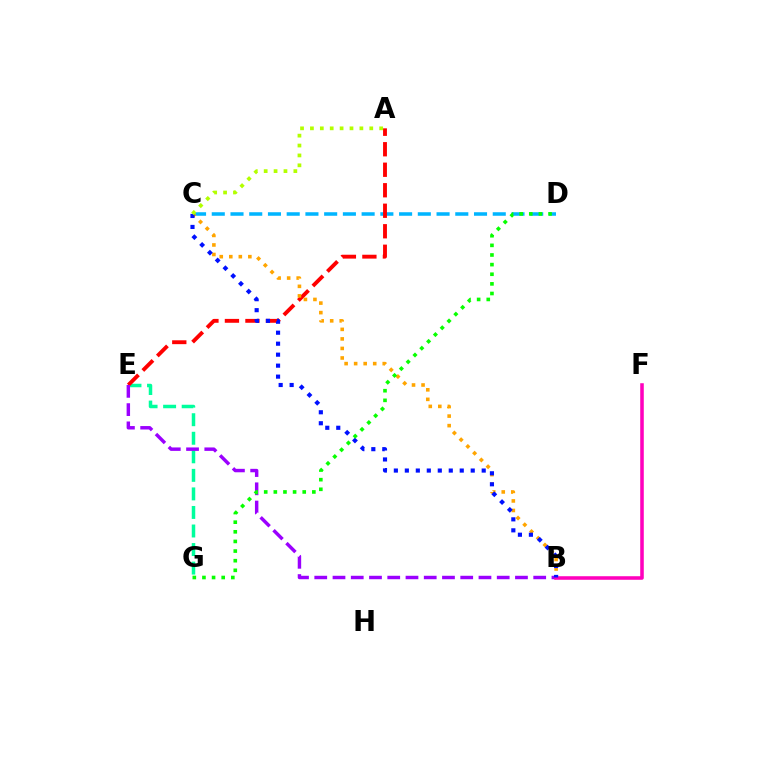{('E', 'G'): [{'color': '#00ff9d', 'line_style': 'dashed', 'thickness': 2.52}], ('C', 'D'): [{'color': '#00b5ff', 'line_style': 'dashed', 'thickness': 2.54}], ('A', 'E'): [{'color': '#ff0000', 'line_style': 'dashed', 'thickness': 2.79}], ('B', 'E'): [{'color': '#9b00ff', 'line_style': 'dashed', 'thickness': 2.48}], ('B', 'C'): [{'color': '#ffa500', 'line_style': 'dotted', 'thickness': 2.59}, {'color': '#0010ff', 'line_style': 'dotted', 'thickness': 2.98}], ('B', 'F'): [{'color': '#ff00bd', 'line_style': 'solid', 'thickness': 2.56}], ('A', 'C'): [{'color': '#b3ff00', 'line_style': 'dotted', 'thickness': 2.69}], ('D', 'G'): [{'color': '#08ff00', 'line_style': 'dotted', 'thickness': 2.62}]}